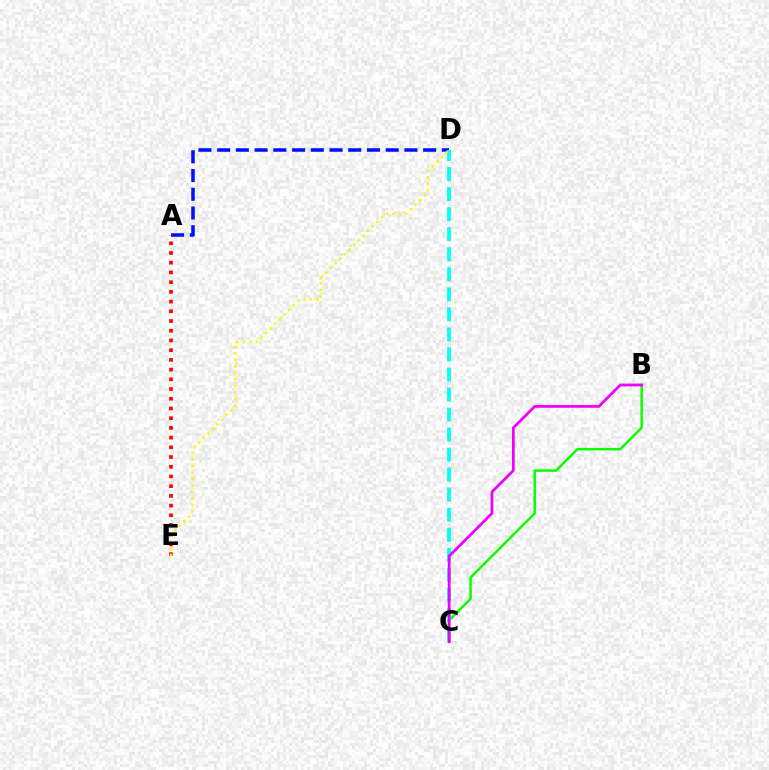{('B', 'C'): [{'color': '#08ff00', 'line_style': 'solid', 'thickness': 1.78}, {'color': '#ee00ff', 'line_style': 'solid', 'thickness': 1.98}], ('A', 'D'): [{'color': '#0010ff', 'line_style': 'dashed', 'thickness': 2.54}], ('A', 'E'): [{'color': '#ff0000', 'line_style': 'dotted', 'thickness': 2.64}], ('C', 'D'): [{'color': '#00fff6', 'line_style': 'dashed', 'thickness': 2.72}], ('D', 'E'): [{'color': '#fcf500', 'line_style': 'dotted', 'thickness': 1.77}]}